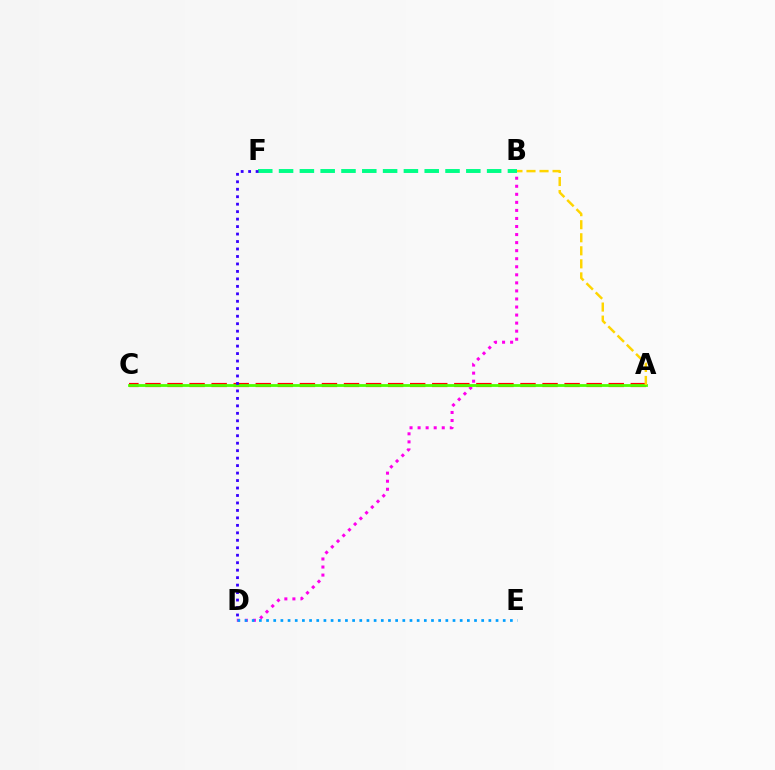{('A', 'C'): [{'color': '#ff0000', 'line_style': 'dashed', 'thickness': 3.0}, {'color': '#4fff00', 'line_style': 'solid', 'thickness': 2.02}], ('B', 'D'): [{'color': '#ff00ed', 'line_style': 'dotted', 'thickness': 2.19}], ('A', 'B'): [{'color': '#ffd500', 'line_style': 'dashed', 'thickness': 1.77}], ('D', 'E'): [{'color': '#009eff', 'line_style': 'dotted', 'thickness': 1.95}], ('B', 'F'): [{'color': '#00ff86', 'line_style': 'dashed', 'thickness': 2.83}], ('D', 'F'): [{'color': '#3700ff', 'line_style': 'dotted', 'thickness': 2.03}]}